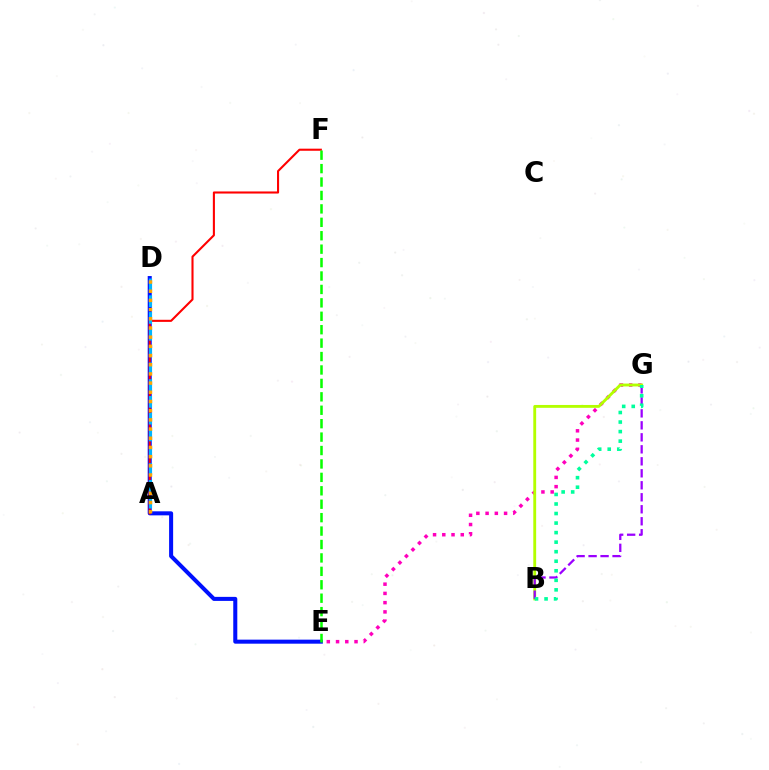{('E', 'G'): [{'color': '#ff00bd', 'line_style': 'dotted', 'thickness': 2.51}], ('B', 'G'): [{'color': '#b3ff00', 'line_style': 'solid', 'thickness': 2.06}, {'color': '#9b00ff', 'line_style': 'dashed', 'thickness': 1.63}, {'color': '#00ff9d', 'line_style': 'dotted', 'thickness': 2.59}], ('D', 'E'): [{'color': '#0010ff', 'line_style': 'solid', 'thickness': 2.91}], ('A', 'F'): [{'color': '#ff0000', 'line_style': 'solid', 'thickness': 1.51}], ('A', 'D'): [{'color': '#00b5ff', 'line_style': 'dashed', 'thickness': 2.28}, {'color': '#ffa500', 'line_style': 'dotted', 'thickness': 2.5}], ('E', 'F'): [{'color': '#08ff00', 'line_style': 'dashed', 'thickness': 1.82}]}